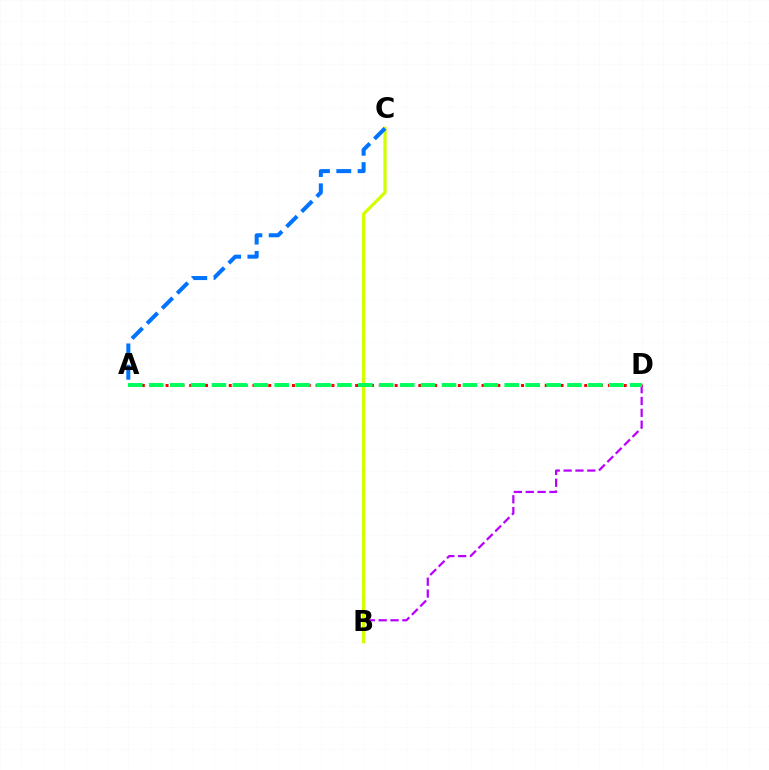{('B', 'D'): [{'color': '#b900ff', 'line_style': 'dashed', 'thickness': 1.61}], ('B', 'C'): [{'color': '#d1ff00', 'line_style': 'solid', 'thickness': 2.33}], ('A', 'D'): [{'color': '#ff0000', 'line_style': 'dotted', 'thickness': 2.15}, {'color': '#00ff5c', 'line_style': 'dashed', 'thickness': 2.84}], ('A', 'C'): [{'color': '#0074ff', 'line_style': 'dashed', 'thickness': 2.9}]}